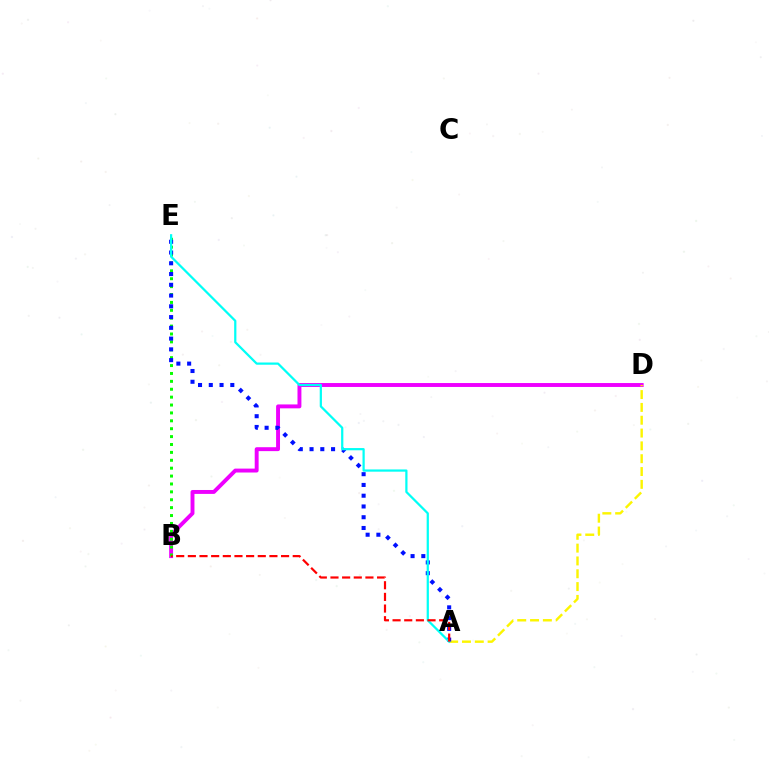{('B', 'D'): [{'color': '#ee00ff', 'line_style': 'solid', 'thickness': 2.82}], ('A', 'D'): [{'color': '#fcf500', 'line_style': 'dashed', 'thickness': 1.74}], ('B', 'E'): [{'color': '#08ff00', 'line_style': 'dotted', 'thickness': 2.14}], ('A', 'E'): [{'color': '#0010ff', 'line_style': 'dotted', 'thickness': 2.92}, {'color': '#00fff6', 'line_style': 'solid', 'thickness': 1.61}], ('A', 'B'): [{'color': '#ff0000', 'line_style': 'dashed', 'thickness': 1.58}]}